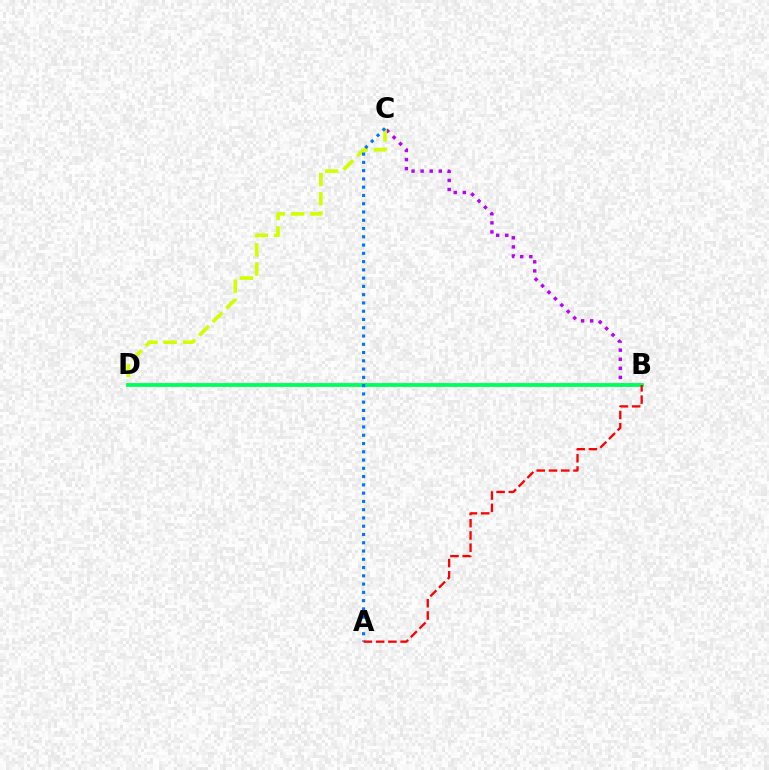{('B', 'C'): [{'color': '#b900ff', 'line_style': 'dotted', 'thickness': 2.47}], ('C', 'D'): [{'color': '#d1ff00', 'line_style': 'dashed', 'thickness': 2.61}], ('B', 'D'): [{'color': '#00ff5c', 'line_style': 'solid', 'thickness': 2.76}], ('A', 'C'): [{'color': '#0074ff', 'line_style': 'dotted', 'thickness': 2.25}], ('A', 'B'): [{'color': '#ff0000', 'line_style': 'dashed', 'thickness': 1.66}]}